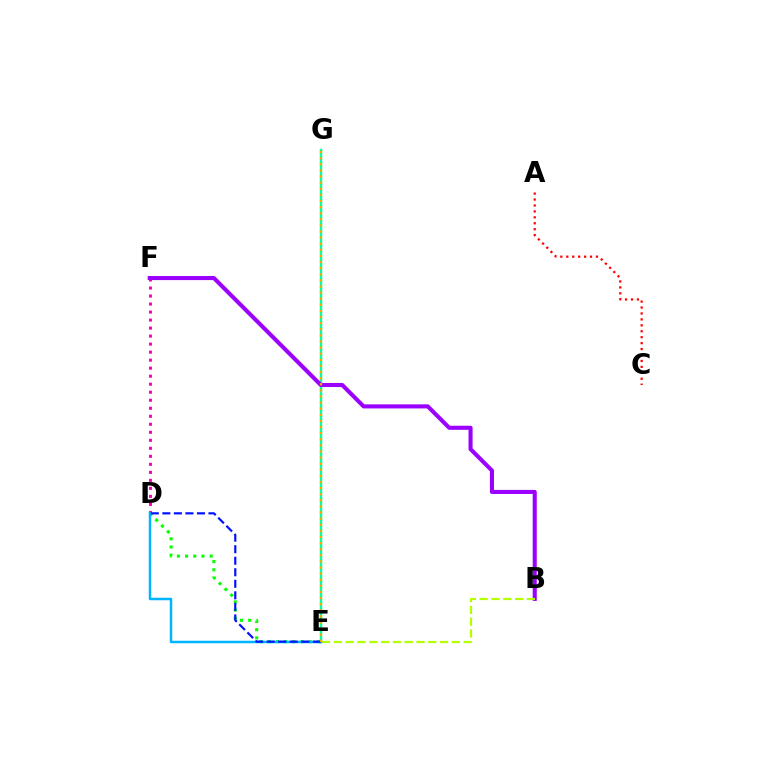{('D', 'F'): [{'color': '#ff00bd', 'line_style': 'dotted', 'thickness': 2.18}], ('A', 'C'): [{'color': '#ff0000', 'line_style': 'dotted', 'thickness': 1.61}], ('E', 'G'): [{'color': '#00ff9d', 'line_style': 'solid', 'thickness': 1.75}, {'color': '#ffa500', 'line_style': 'dotted', 'thickness': 1.66}], ('D', 'E'): [{'color': '#08ff00', 'line_style': 'dotted', 'thickness': 2.23}, {'color': '#00b5ff', 'line_style': 'solid', 'thickness': 1.8}, {'color': '#0010ff', 'line_style': 'dashed', 'thickness': 1.57}], ('B', 'F'): [{'color': '#9b00ff', 'line_style': 'solid', 'thickness': 2.93}], ('B', 'E'): [{'color': '#b3ff00', 'line_style': 'dashed', 'thickness': 1.6}]}